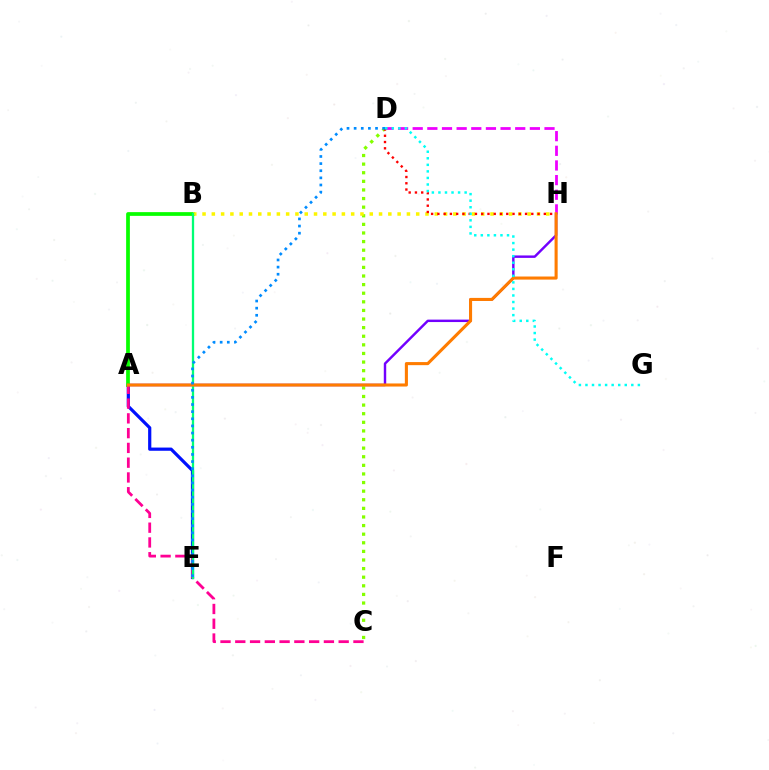{('A', 'H'): [{'color': '#7200ff', 'line_style': 'solid', 'thickness': 1.76}, {'color': '#ff7c00', 'line_style': 'solid', 'thickness': 2.22}], ('A', 'E'): [{'color': '#0010ff', 'line_style': 'solid', 'thickness': 2.31}], ('C', 'D'): [{'color': '#84ff00', 'line_style': 'dotted', 'thickness': 2.34}], ('A', 'B'): [{'color': '#08ff00', 'line_style': 'solid', 'thickness': 2.69}], ('D', 'H'): [{'color': '#ee00ff', 'line_style': 'dashed', 'thickness': 1.99}, {'color': '#ff0000', 'line_style': 'dotted', 'thickness': 1.7}], ('B', 'H'): [{'color': '#fcf500', 'line_style': 'dotted', 'thickness': 2.52}], ('A', 'C'): [{'color': '#ff0094', 'line_style': 'dashed', 'thickness': 2.01}], ('B', 'E'): [{'color': '#00ff74', 'line_style': 'solid', 'thickness': 1.65}], ('D', 'G'): [{'color': '#00fff6', 'line_style': 'dotted', 'thickness': 1.78}], ('D', 'E'): [{'color': '#008cff', 'line_style': 'dotted', 'thickness': 1.94}]}